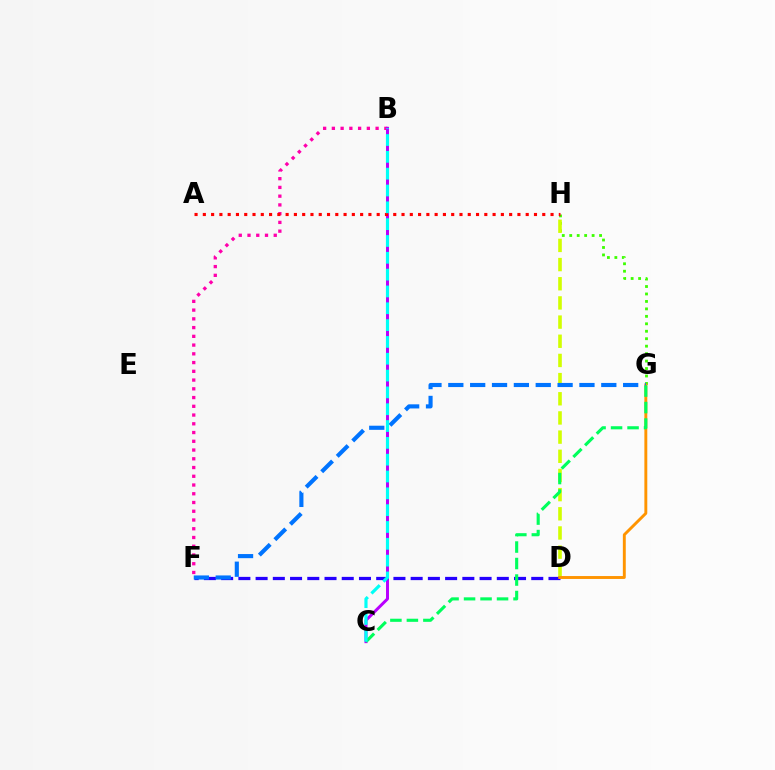{('G', 'H'): [{'color': '#3dff00', 'line_style': 'dotted', 'thickness': 2.03}], ('B', 'F'): [{'color': '#ff00ac', 'line_style': 'dotted', 'thickness': 2.38}], ('B', 'C'): [{'color': '#b900ff', 'line_style': 'solid', 'thickness': 2.14}, {'color': '#00fff6', 'line_style': 'dashed', 'thickness': 2.29}], ('D', 'H'): [{'color': '#d1ff00', 'line_style': 'dashed', 'thickness': 2.6}], ('D', 'F'): [{'color': '#2500ff', 'line_style': 'dashed', 'thickness': 2.34}], ('D', 'G'): [{'color': '#ff9400', 'line_style': 'solid', 'thickness': 2.09}], ('F', 'G'): [{'color': '#0074ff', 'line_style': 'dashed', 'thickness': 2.97}], ('A', 'H'): [{'color': '#ff0000', 'line_style': 'dotted', 'thickness': 2.25}], ('C', 'G'): [{'color': '#00ff5c', 'line_style': 'dashed', 'thickness': 2.24}]}